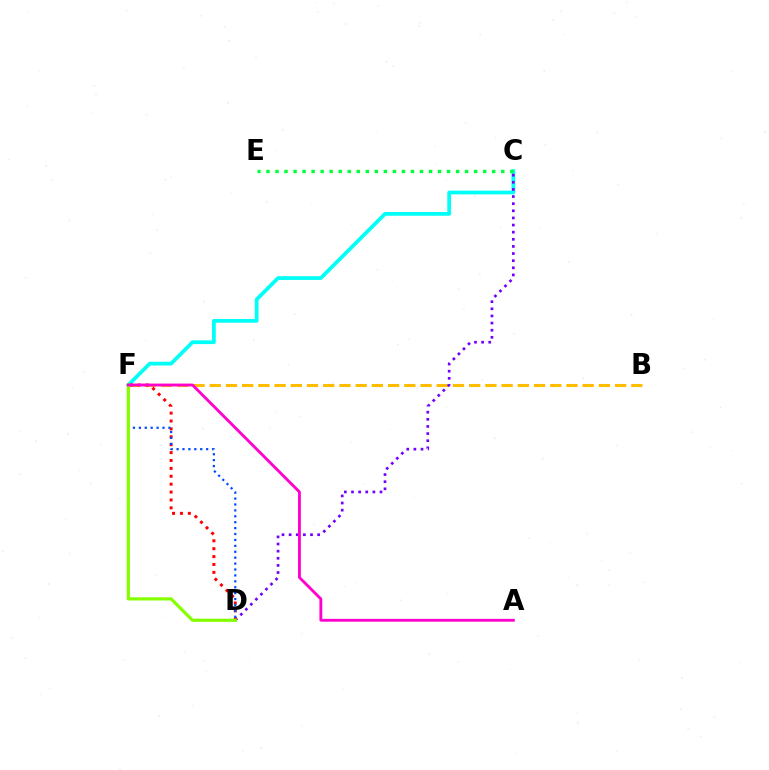{('C', 'F'): [{'color': '#00fff6', 'line_style': 'solid', 'thickness': 2.69}], ('B', 'F'): [{'color': '#ffbd00', 'line_style': 'dashed', 'thickness': 2.2}], ('C', 'D'): [{'color': '#7200ff', 'line_style': 'dotted', 'thickness': 1.94}], ('C', 'E'): [{'color': '#00ff39', 'line_style': 'dotted', 'thickness': 2.45}], ('D', 'F'): [{'color': '#ff0000', 'line_style': 'dotted', 'thickness': 2.15}, {'color': '#004bff', 'line_style': 'dotted', 'thickness': 1.61}, {'color': '#84ff00', 'line_style': 'solid', 'thickness': 2.3}], ('A', 'F'): [{'color': '#ff00cf', 'line_style': 'solid', 'thickness': 2.04}]}